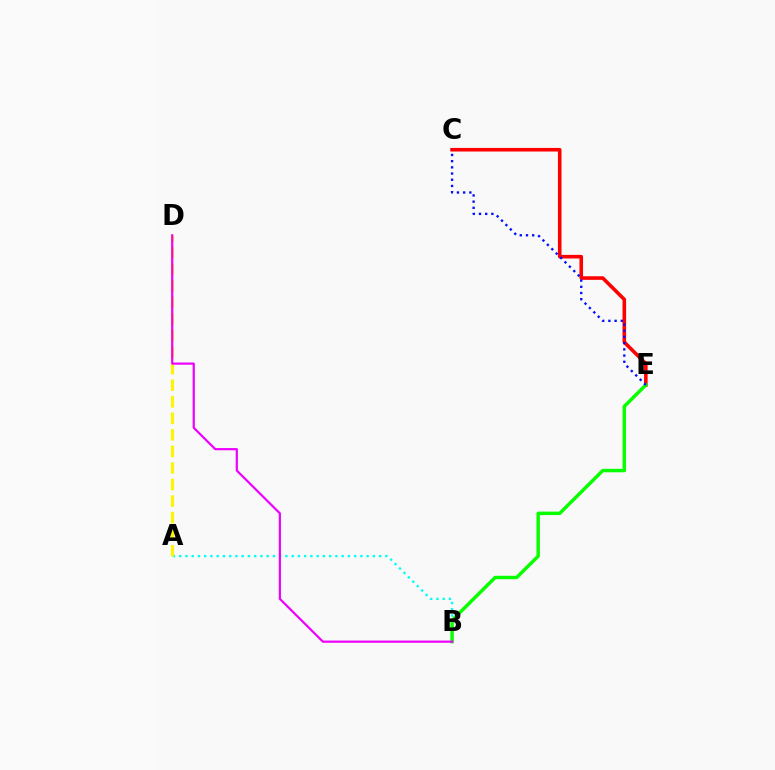{('A', 'B'): [{'color': '#00fff6', 'line_style': 'dotted', 'thickness': 1.7}], ('C', 'E'): [{'color': '#ff0000', 'line_style': 'solid', 'thickness': 2.58}, {'color': '#0010ff', 'line_style': 'dotted', 'thickness': 1.69}], ('B', 'E'): [{'color': '#08ff00', 'line_style': 'solid', 'thickness': 2.48}], ('A', 'D'): [{'color': '#fcf500', 'line_style': 'dashed', 'thickness': 2.25}], ('B', 'D'): [{'color': '#ee00ff', 'line_style': 'solid', 'thickness': 1.58}]}